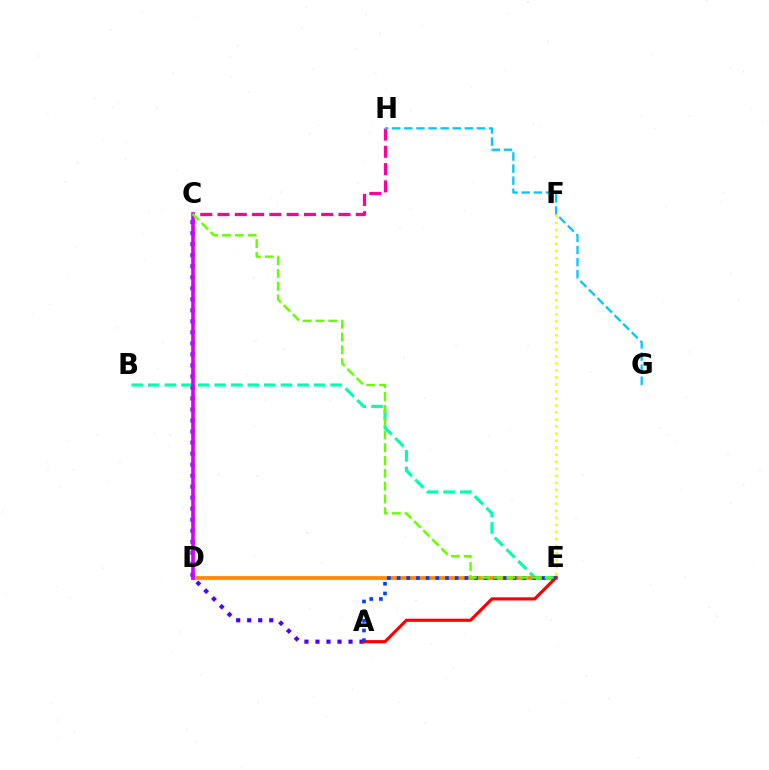{('D', 'E'): [{'color': '#ff8800', 'line_style': 'solid', 'thickness': 2.7}], ('C', 'D'): [{'color': '#00ff27', 'line_style': 'dashed', 'thickness': 1.55}, {'color': '#d600ff', 'line_style': 'solid', 'thickness': 2.62}], ('A', 'C'): [{'color': '#4f00ff', 'line_style': 'dotted', 'thickness': 2.99}], ('C', 'H'): [{'color': '#ff00a0', 'line_style': 'dashed', 'thickness': 2.35}], ('B', 'E'): [{'color': '#00ffaf', 'line_style': 'dashed', 'thickness': 2.25}], ('A', 'E'): [{'color': '#ff0000', 'line_style': 'solid', 'thickness': 2.28}, {'color': '#003fff', 'line_style': 'dotted', 'thickness': 2.63}], ('G', 'H'): [{'color': '#00c7ff', 'line_style': 'dashed', 'thickness': 1.64}], ('E', 'F'): [{'color': '#eeff00', 'line_style': 'dotted', 'thickness': 1.91}], ('C', 'E'): [{'color': '#66ff00', 'line_style': 'dashed', 'thickness': 1.74}]}